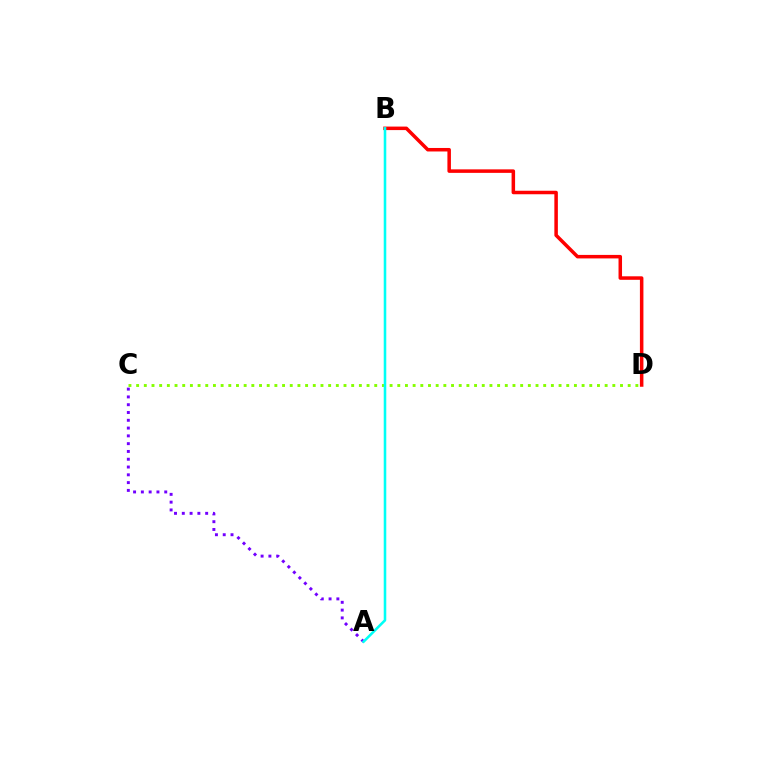{('A', 'C'): [{'color': '#7200ff', 'line_style': 'dotted', 'thickness': 2.12}], ('B', 'D'): [{'color': '#ff0000', 'line_style': 'solid', 'thickness': 2.53}], ('C', 'D'): [{'color': '#84ff00', 'line_style': 'dotted', 'thickness': 2.09}], ('A', 'B'): [{'color': '#00fff6', 'line_style': 'solid', 'thickness': 1.84}]}